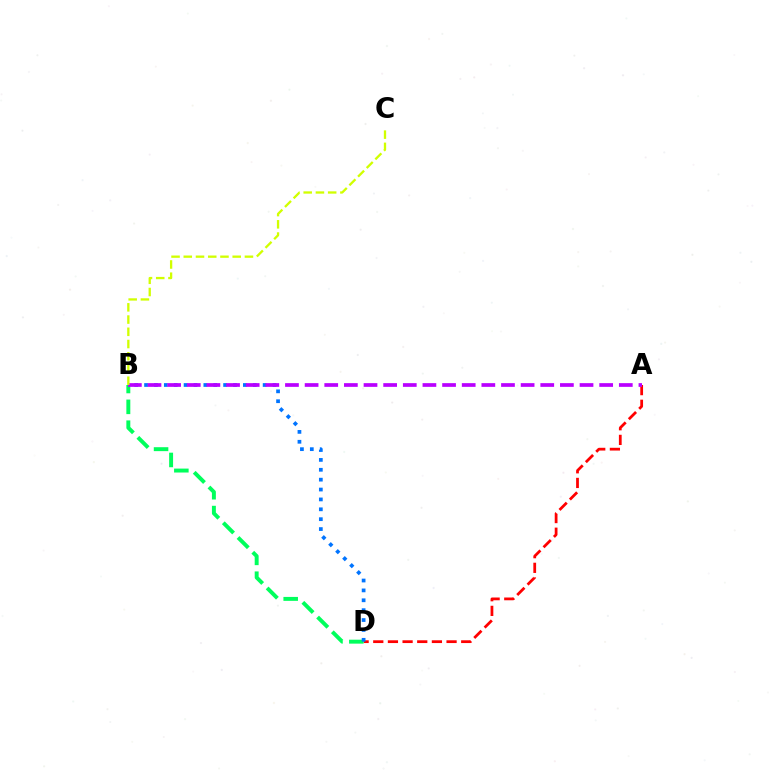{('A', 'D'): [{'color': '#ff0000', 'line_style': 'dashed', 'thickness': 1.99}], ('B', 'D'): [{'color': '#00ff5c', 'line_style': 'dashed', 'thickness': 2.83}, {'color': '#0074ff', 'line_style': 'dotted', 'thickness': 2.68}], ('A', 'B'): [{'color': '#b900ff', 'line_style': 'dashed', 'thickness': 2.67}], ('B', 'C'): [{'color': '#d1ff00', 'line_style': 'dashed', 'thickness': 1.66}]}